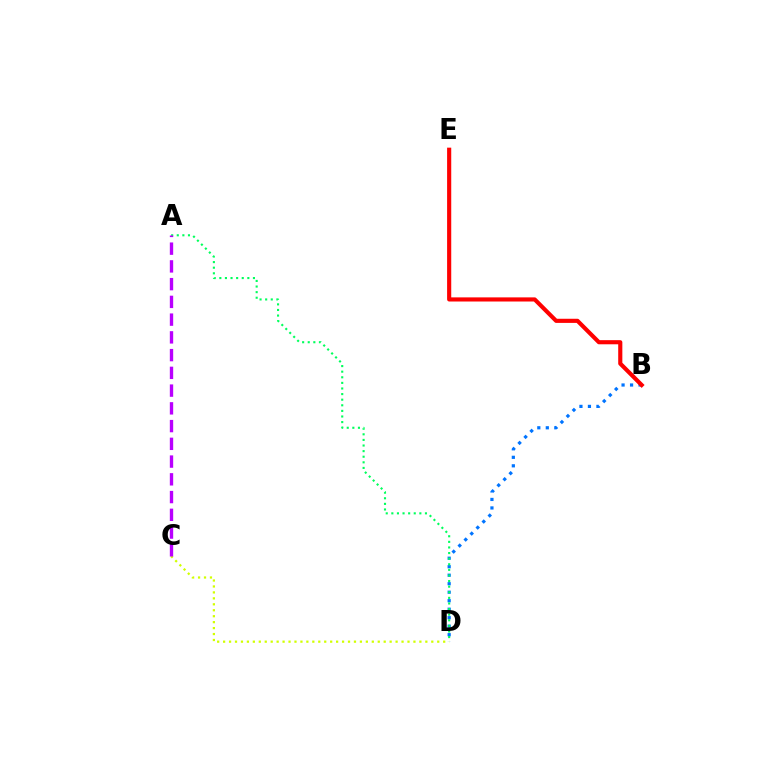{('B', 'D'): [{'color': '#0074ff', 'line_style': 'dotted', 'thickness': 2.31}], ('A', 'D'): [{'color': '#00ff5c', 'line_style': 'dotted', 'thickness': 1.52}], ('B', 'E'): [{'color': '#ff0000', 'line_style': 'solid', 'thickness': 2.98}], ('C', 'D'): [{'color': '#d1ff00', 'line_style': 'dotted', 'thickness': 1.62}], ('A', 'C'): [{'color': '#b900ff', 'line_style': 'dashed', 'thickness': 2.41}]}